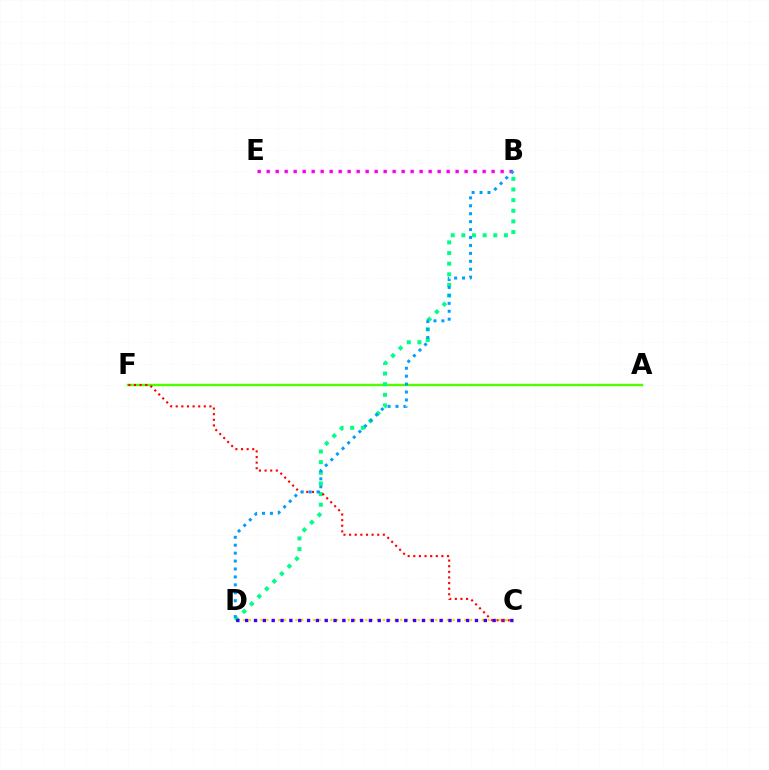{('C', 'D'): [{'color': '#ffd500', 'line_style': 'dotted', 'thickness': 1.58}, {'color': '#3700ff', 'line_style': 'dotted', 'thickness': 2.4}], ('A', 'F'): [{'color': '#4fff00', 'line_style': 'solid', 'thickness': 1.73}], ('B', 'D'): [{'color': '#00ff86', 'line_style': 'dotted', 'thickness': 2.89}, {'color': '#009eff', 'line_style': 'dotted', 'thickness': 2.15}], ('B', 'E'): [{'color': '#ff00ed', 'line_style': 'dotted', 'thickness': 2.44}], ('C', 'F'): [{'color': '#ff0000', 'line_style': 'dotted', 'thickness': 1.53}]}